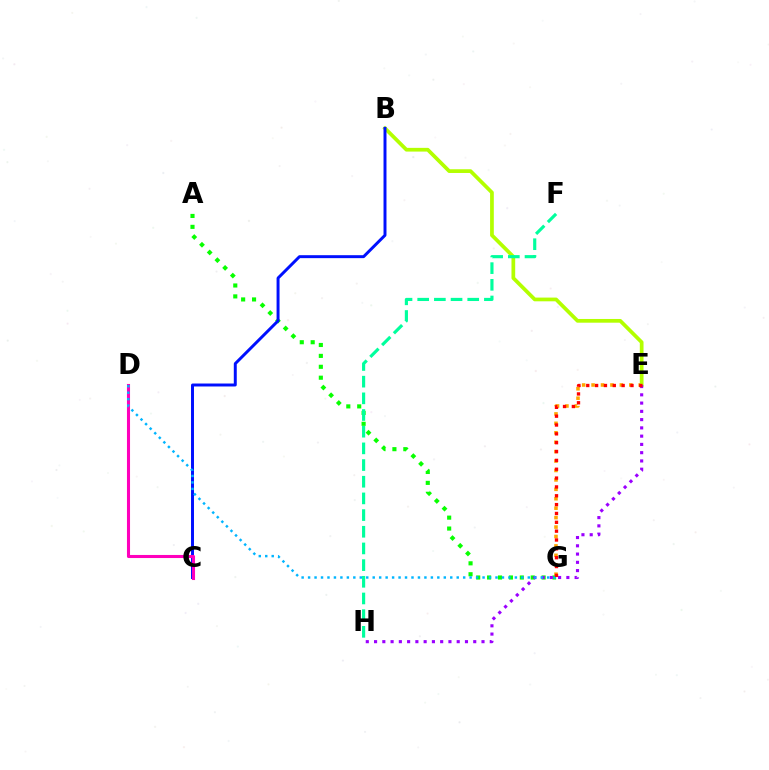{('E', 'G'): [{'color': '#ffa500', 'line_style': 'dotted', 'thickness': 2.56}, {'color': '#ff0000', 'line_style': 'dotted', 'thickness': 2.4}], ('A', 'G'): [{'color': '#08ff00', 'line_style': 'dotted', 'thickness': 2.96}], ('B', 'E'): [{'color': '#b3ff00', 'line_style': 'solid', 'thickness': 2.68}], ('E', 'H'): [{'color': '#9b00ff', 'line_style': 'dotted', 'thickness': 2.25}], ('B', 'C'): [{'color': '#0010ff', 'line_style': 'solid', 'thickness': 2.13}], ('F', 'H'): [{'color': '#00ff9d', 'line_style': 'dashed', 'thickness': 2.27}], ('C', 'D'): [{'color': '#ff00bd', 'line_style': 'solid', 'thickness': 2.22}], ('D', 'G'): [{'color': '#00b5ff', 'line_style': 'dotted', 'thickness': 1.76}]}